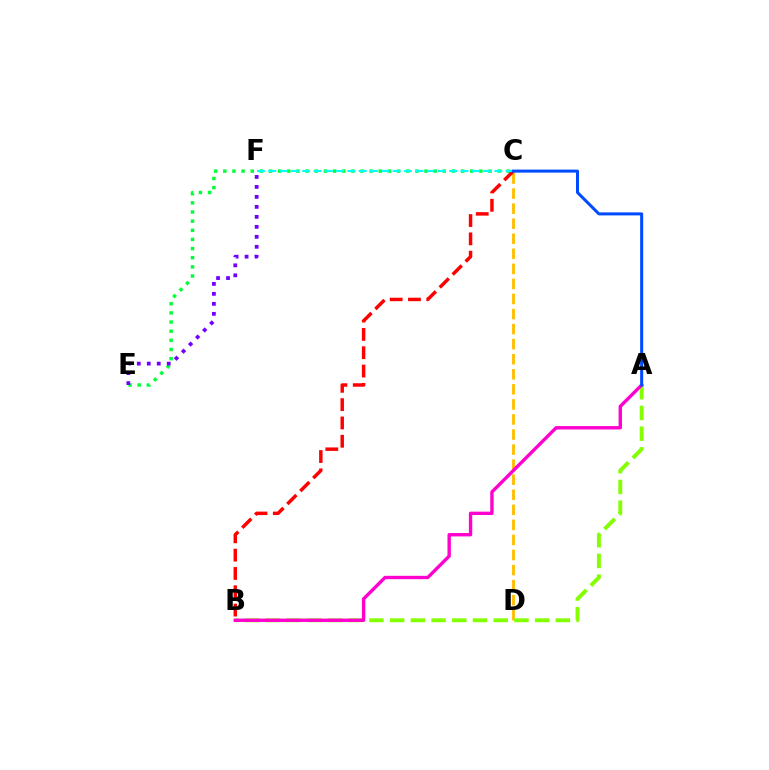{('C', 'D'): [{'color': '#ffbd00', 'line_style': 'dashed', 'thickness': 2.05}], ('A', 'B'): [{'color': '#84ff00', 'line_style': 'dashed', 'thickness': 2.81}, {'color': '#ff00cf', 'line_style': 'solid', 'thickness': 2.43}], ('C', 'E'): [{'color': '#00ff39', 'line_style': 'dotted', 'thickness': 2.49}], ('B', 'C'): [{'color': '#ff0000', 'line_style': 'dashed', 'thickness': 2.49}], ('E', 'F'): [{'color': '#7200ff', 'line_style': 'dotted', 'thickness': 2.71}], ('C', 'F'): [{'color': '#00fff6', 'line_style': 'dashed', 'thickness': 1.54}], ('A', 'C'): [{'color': '#004bff', 'line_style': 'solid', 'thickness': 2.17}]}